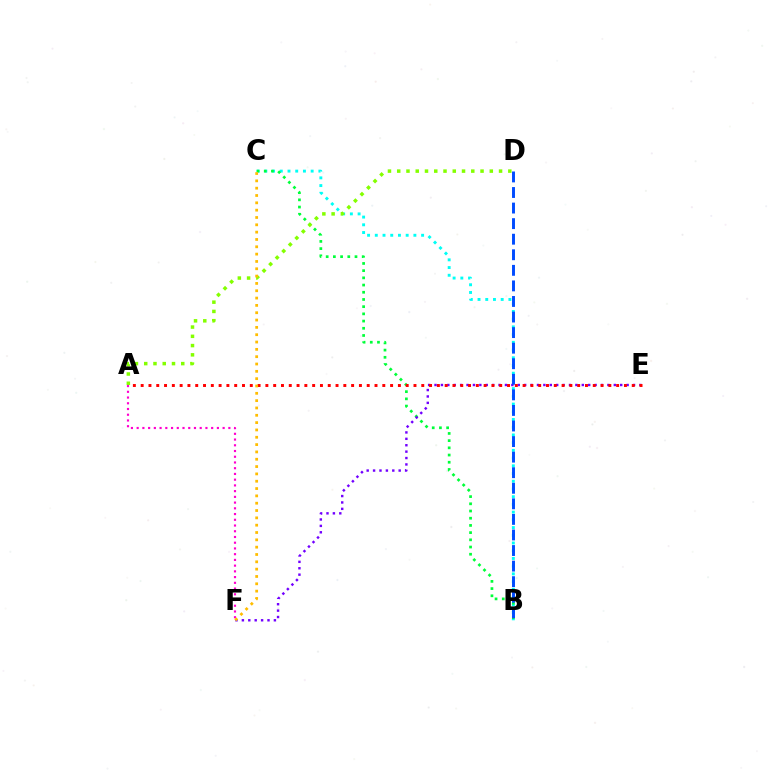{('B', 'C'): [{'color': '#00fff6', 'line_style': 'dotted', 'thickness': 2.1}, {'color': '#00ff39', 'line_style': 'dotted', 'thickness': 1.96}], ('A', 'D'): [{'color': '#84ff00', 'line_style': 'dotted', 'thickness': 2.52}], ('E', 'F'): [{'color': '#7200ff', 'line_style': 'dotted', 'thickness': 1.74}], ('B', 'D'): [{'color': '#004bff', 'line_style': 'dashed', 'thickness': 2.11}], ('A', 'E'): [{'color': '#ff0000', 'line_style': 'dotted', 'thickness': 2.12}], ('A', 'F'): [{'color': '#ff00cf', 'line_style': 'dotted', 'thickness': 1.56}], ('C', 'F'): [{'color': '#ffbd00', 'line_style': 'dotted', 'thickness': 1.99}]}